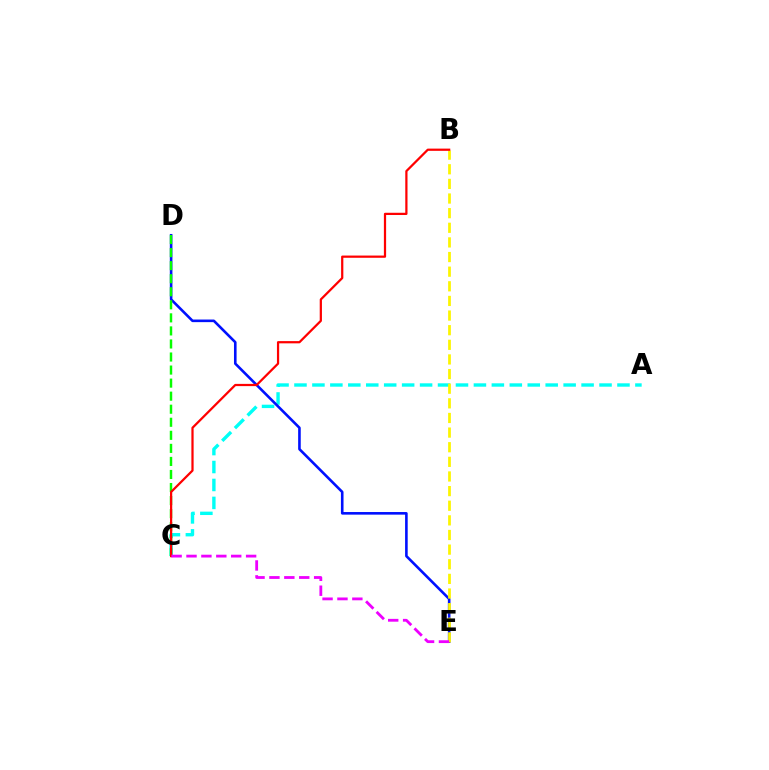{('A', 'C'): [{'color': '#00fff6', 'line_style': 'dashed', 'thickness': 2.44}], ('D', 'E'): [{'color': '#0010ff', 'line_style': 'solid', 'thickness': 1.88}], ('C', 'D'): [{'color': '#08ff00', 'line_style': 'dashed', 'thickness': 1.77}], ('B', 'E'): [{'color': '#fcf500', 'line_style': 'dashed', 'thickness': 1.99}], ('B', 'C'): [{'color': '#ff0000', 'line_style': 'solid', 'thickness': 1.61}], ('C', 'E'): [{'color': '#ee00ff', 'line_style': 'dashed', 'thickness': 2.02}]}